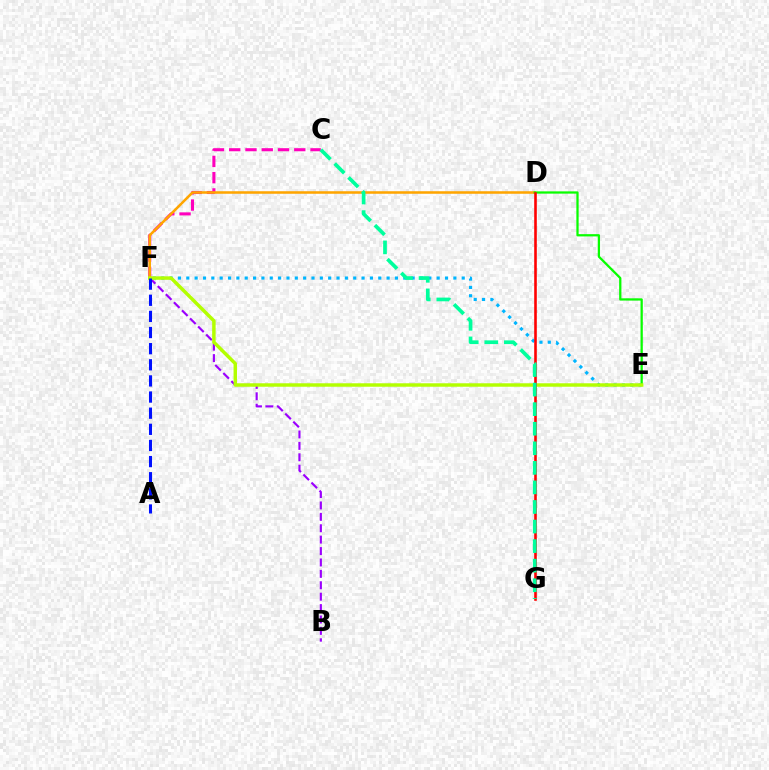{('E', 'F'): [{'color': '#00b5ff', 'line_style': 'dotted', 'thickness': 2.27}, {'color': '#b3ff00', 'line_style': 'solid', 'thickness': 2.49}], ('C', 'F'): [{'color': '#ff00bd', 'line_style': 'dashed', 'thickness': 2.21}], ('B', 'F'): [{'color': '#9b00ff', 'line_style': 'dashed', 'thickness': 1.55}], ('D', 'F'): [{'color': '#ffa500', 'line_style': 'solid', 'thickness': 1.83}], ('D', 'E'): [{'color': '#08ff00', 'line_style': 'solid', 'thickness': 1.63}], ('D', 'G'): [{'color': '#ff0000', 'line_style': 'solid', 'thickness': 1.87}], ('A', 'F'): [{'color': '#0010ff', 'line_style': 'dashed', 'thickness': 2.19}], ('C', 'G'): [{'color': '#00ff9d', 'line_style': 'dashed', 'thickness': 2.66}]}